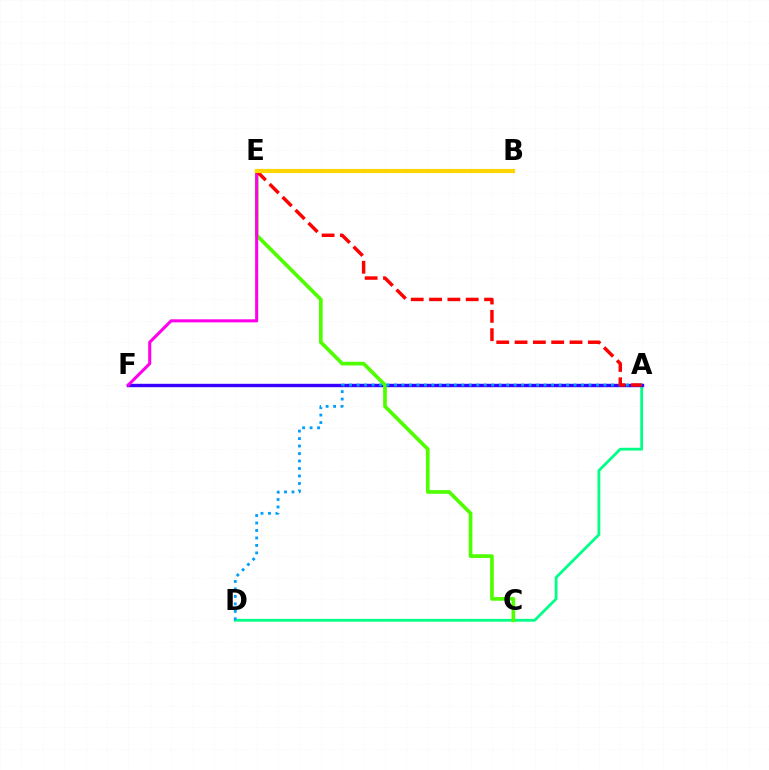{('A', 'D'): [{'color': '#00ff86', 'line_style': 'solid', 'thickness': 2.01}, {'color': '#009eff', 'line_style': 'dotted', 'thickness': 2.03}], ('A', 'F'): [{'color': '#3700ff', 'line_style': 'solid', 'thickness': 2.45}], ('C', 'E'): [{'color': '#4fff00', 'line_style': 'solid', 'thickness': 2.65}], ('E', 'F'): [{'color': '#ff00ed', 'line_style': 'solid', 'thickness': 2.2}], ('A', 'E'): [{'color': '#ff0000', 'line_style': 'dashed', 'thickness': 2.49}], ('B', 'E'): [{'color': '#ffd500', 'line_style': 'solid', 'thickness': 2.97}]}